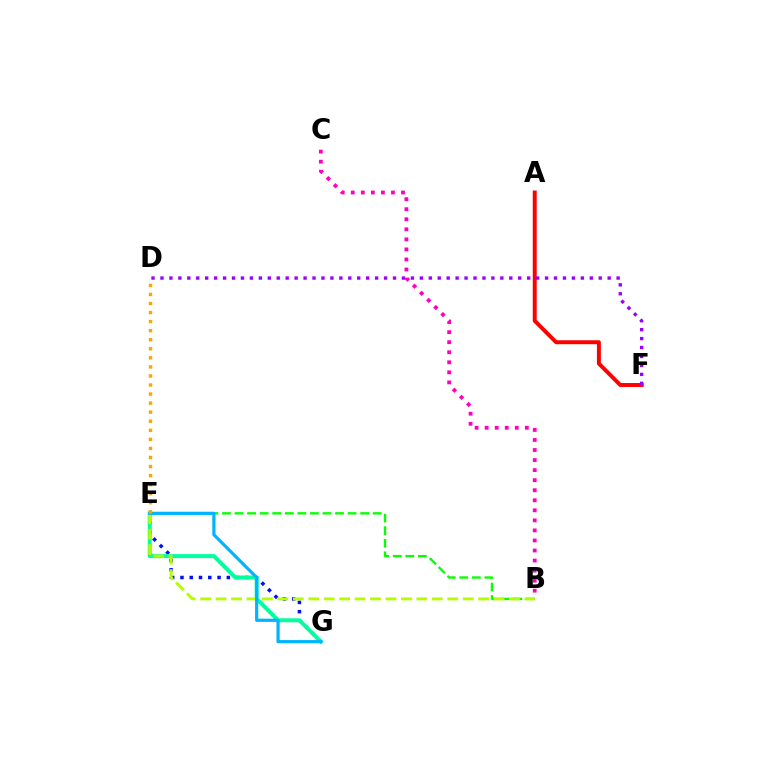{('E', 'G'): [{'color': '#0010ff', 'line_style': 'dotted', 'thickness': 2.52}, {'color': '#00ff9d', 'line_style': 'solid', 'thickness': 2.86}, {'color': '#00b5ff', 'line_style': 'solid', 'thickness': 2.31}], ('A', 'F'): [{'color': '#ff0000', 'line_style': 'solid', 'thickness': 2.85}], ('D', 'F'): [{'color': '#9b00ff', 'line_style': 'dotted', 'thickness': 2.43}], ('B', 'E'): [{'color': '#08ff00', 'line_style': 'dashed', 'thickness': 1.71}, {'color': '#b3ff00', 'line_style': 'dashed', 'thickness': 2.1}], ('B', 'C'): [{'color': '#ff00bd', 'line_style': 'dotted', 'thickness': 2.73}], ('D', 'E'): [{'color': '#ffa500', 'line_style': 'dotted', 'thickness': 2.46}]}